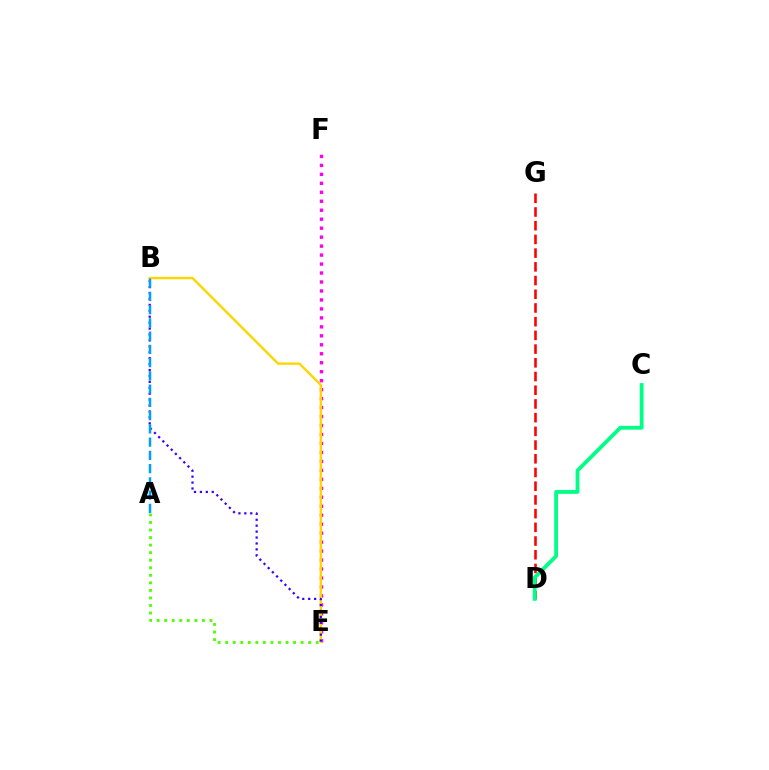{('E', 'F'): [{'color': '#ff00ed', 'line_style': 'dotted', 'thickness': 2.44}], ('A', 'E'): [{'color': '#4fff00', 'line_style': 'dotted', 'thickness': 2.05}], ('B', 'E'): [{'color': '#ffd500', 'line_style': 'solid', 'thickness': 1.73}, {'color': '#3700ff', 'line_style': 'dotted', 'thickness': 1.61}], ('A', 'B'): [{'color': '#009eff', 'line_style': 'dashed', 'thickness': 1.8}], ('D', 'G'): [{'color': '#ff0000', 'line_style': 'dashed', 'thickness': 1.86}], ('C', 'D'): [{'color': '#00ff86', 'line_style': 'solid', 'thickness': 2.73}]}